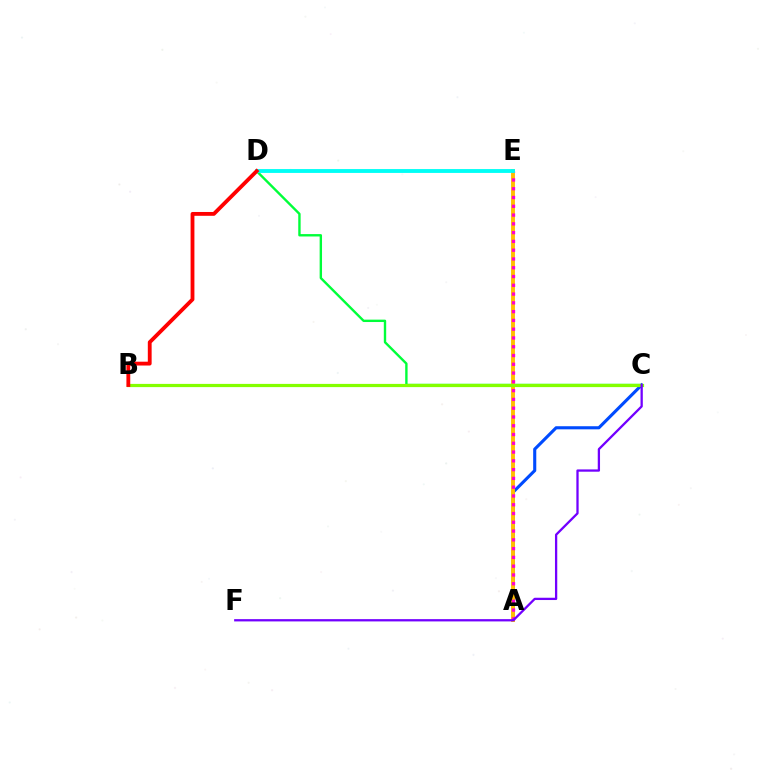{('C', 'D'): [{'color': '#00ff39', 'line_style': 'solid', 'thickness': 1.72}], ('A', 'C'): [{'color': '#004bff', 'line_style': 'solid', 'thickness': 2.23}], ('A', 'E'): [{'color': '#ffbd00', 'line_style': 'solid', 'thickness': 2.8}, {'color': '#ff00cf', 'line_style': 'dotted', 'thickness': 2.38}], ('B', 'C'): [{'color': '#84ff00', 'line_style': 'solid', 'thickness': 2.31}], ('C', 'F'): [{'color': '#7200ff', 'line_style': 'solid', 'thickness': 1.64}], ('D', 'E'): [{'color': '#00fff6', 'line_style': 'solid', 'thickness': 2.77}], ('B', 'D'): [{'color': '#ff0000', 'line_style': 'solid', 'thickness': 2.76}]}